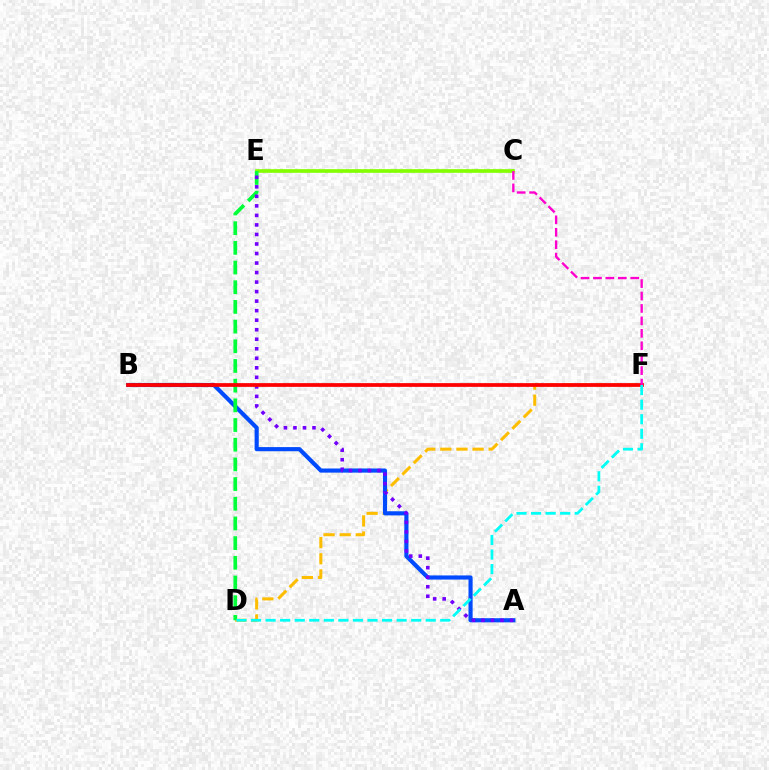{('C', 'E'): [{'color': '#84ff00', 'line_style': 'solid', 'thickness': 2.65}], ('D', 'F'): [{'color': '#ffbd00', 'line_style': 'dashed', 'thickness': 2.19}, {'color': '#00fff6', 'line_style': 'dashed', 'thickness': 1.98}], ('A', 'B'): [{'color': '#004bff', 'line_style': 'solid', 'thickness': 2.98}], ('D', 'E'): [{'color': '#00ff39', 'line_style': 'dashed', 'thickness': 2.67}], ('A', 'E'): [{'color': '#7200ff', 'line_style': 'dotted', 'thickness': 2.59}], ('B', 'F'): [{'color': '#ff0000', 'line_style': 'solid', 'thickness': 2.69}], ('C', 'F'): [{'color': '#ff00cf', 'line_style': 'dashed', 'thickness': 1.69}]}